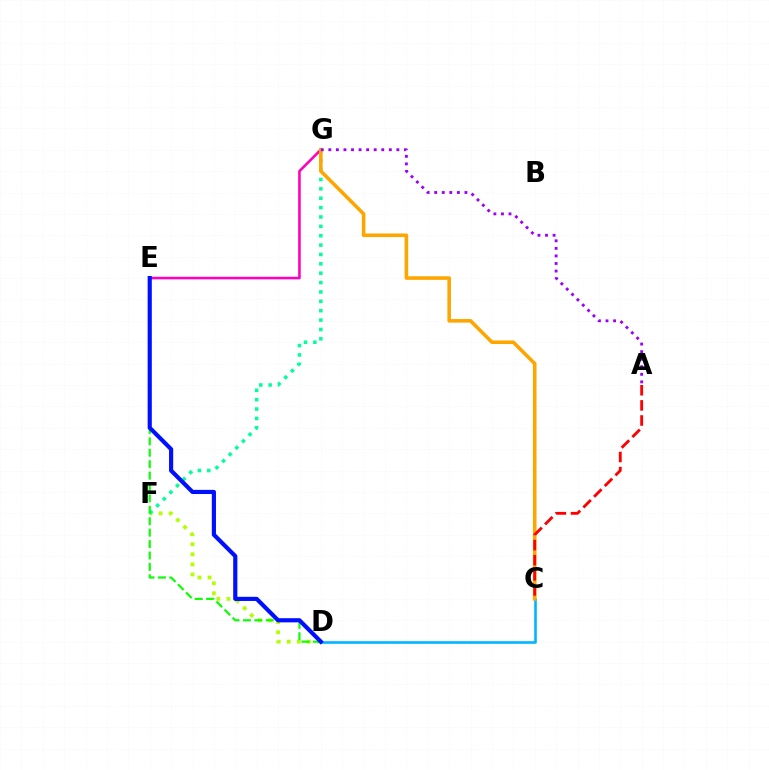{('D', 'F'): [{'color': '#b3ff00', 'line_style': 'dotted', 'thickness': 2.73}], ('F', 'G'): [{'color': '#00ff9d', 'line_style': 'dotted', 'thickness': 2.55}], ('E', 'G'): [{'color': '#ff00bd', 'line_style': 'solid', 'thickness': 1.86}], ('C', 'D'): [{'color': '#00b5ff', 'line_style': 'solid', 'thickness': 1.89}], ('D', 'E'): [{'color': '#08ff00', 'line_style': 'dashed', 'thickness': 1.55}, {'color': '#0010ff', 'line_style': 'solid', 'thickness': 3.0}], ('C', 'G'): [{'color': '#ffa500', 'line_style': 'solid', 'thickness': 2.57}], ('A', 'G'): [{'color': '#9b00ff', 'line_style': 'dotted', 'thickness': 2.05}], ('A', 'C'): [{'color': '#ff0000', 'line_style': 'dashed', 'thickness': 2.05}]}